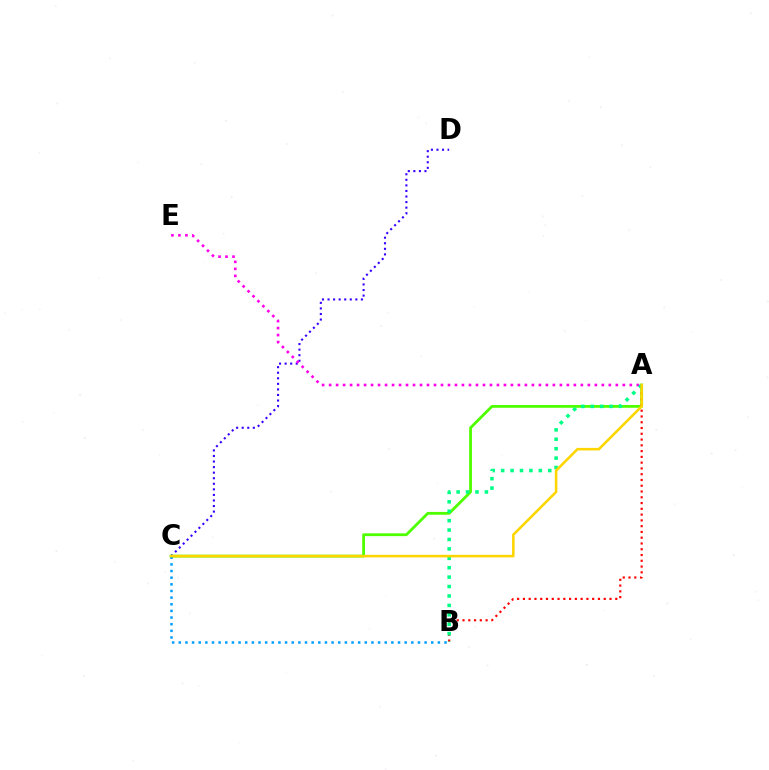{('C', 'D'): [{'color': '#3700ff', 'line_style': 'dotted', 'thickness': 1.51}], ('A', 'C'): [{'color': '#4fff00', 'line_style': 'solid', 'thickness': 2.02}, {'color': '#ffd500', 'line_style': 'solid', 'thickness': 1.83}], ('B', 'C'): [{'color': '#009eff', 'line_style': 'dotted', 'thickness': 1.81}], ('A', 'B'): [{'color': '#ff0000', 'line_style': 'dotted', 'thickness': 1.57}, {'color': '#00ff86', 'line_style': 'dotted', 'thickness': 2.56}], ('A', 'E'): [{'color': '#ff00ed', 'line_style': 'dotted', 'thickness': 1.9}]}